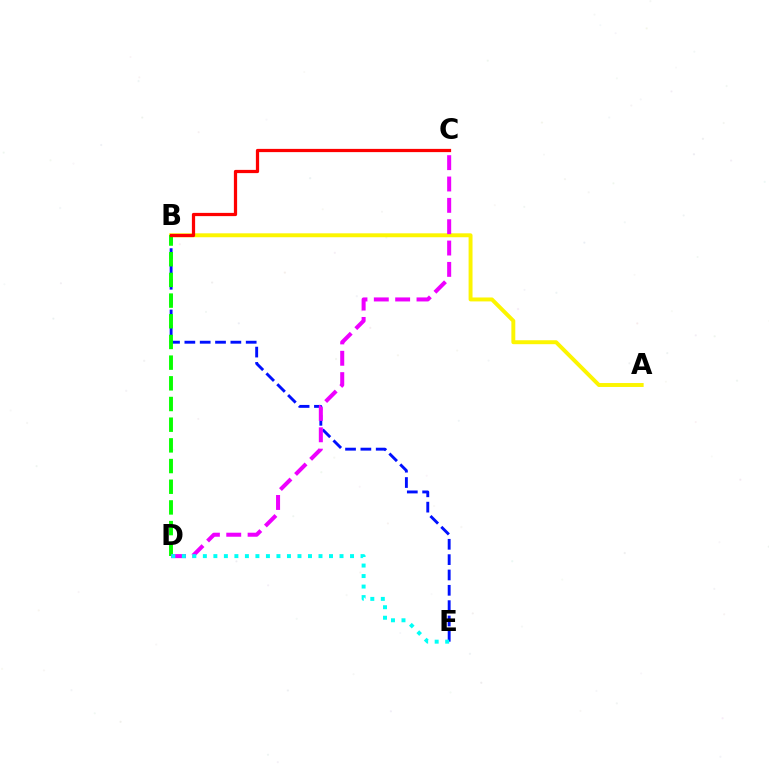{('A', 'B'): [{'color': '#fcf500', 'line_style': 'solid', 'thickness': 2.83}], ('B', 'E'): [{'color': '#0010ff', 'line_style': 'dashed', 'thickness': 2.08}], ('B', 'D'): [{'color': '#08ff00', 'line_style': 'dashed', 'thickness': 2.81}], ('C', 'D'): [{'color': '#ee00ff', 'line_style': 'dashed', 'thickness': 2.9}], ('B', 'C'): [{'color': '#ff0000', 'line_style': 'solid', 'thickness': 2.33}], ('D', 'E'): [{'color': '#00fff6', 'line_style': 'dotted', 'thickness': 2.86}]}